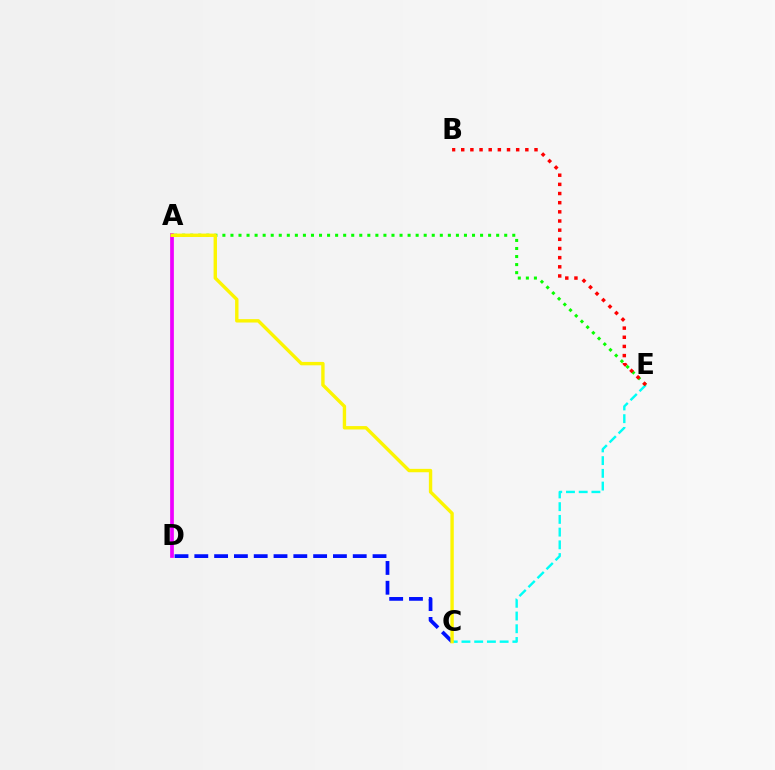{('C', 'E'): [{'color': '#00fff6', 'line_style': 'dashed', 'thickness': 1.73}], ('A', 'E'): [{'color': '#08ff00', 'line_style': 'dotted', 'thickness': 2.19}], ('A', 'D'): [{'color': '#ee00ff', 'line_style': 'solid', 'thickness': 2.68}], ('B', 'E'): [{'color': '#ff0000', 'line_style': 'dotted', 'thickness': 2.49}], ('C', 'D'): [{'color': '#0010ff', 'line_style': 'dashed', 'thickness': 2.69}], ('A', 'C'): [{'color': '#fcf500', 'line_style': 'solid', 'thickness': 2.44}]}